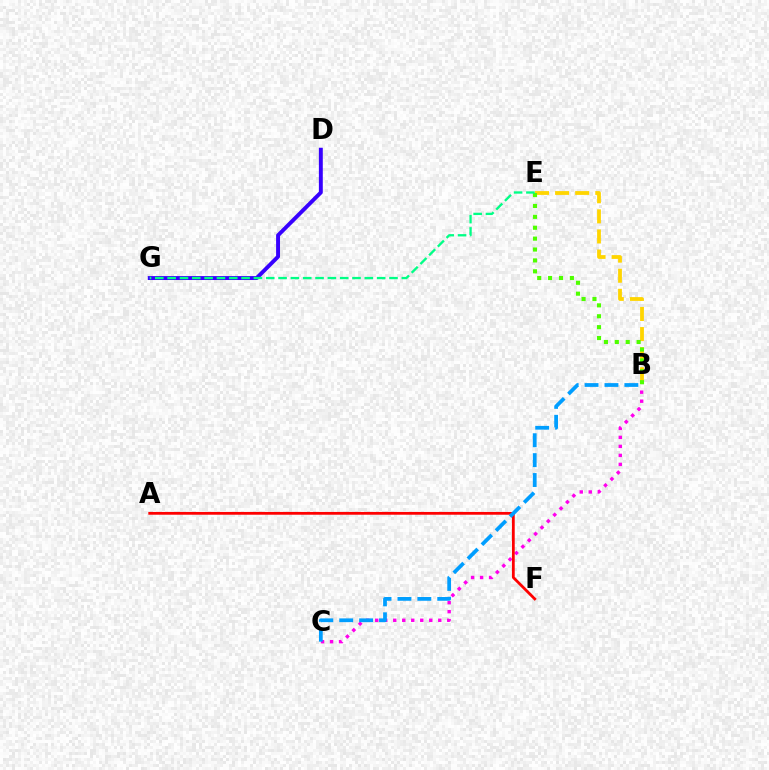{('D', 'G'): [{'color': '#3700ff', 'line_style': 'solid', 'thickness': 2.82}], ('B', 'E'): [{'color': '#ffd500', 'line_style': 'dashed', 'thickness': 2.73}, {'color': '#4fff00', 'line_style': 'dotted', 'thickness': 2.96}], ('B', 'C'): [{'color': '#ff00ed', 'line_style': 'dotted', 'thickness': 2.45}, {'color': '#009eff', 'line_style': 'dashed', 'thickness': 2.7}], ('A', 'F'): [{'color': '#ff0000', 'line_style': 'solid', 'thickness': 2.0}], ('E', 'G'): [{'color': '#00ff86', 'line_style': 'dashed', 'thickness': 1.67}]}